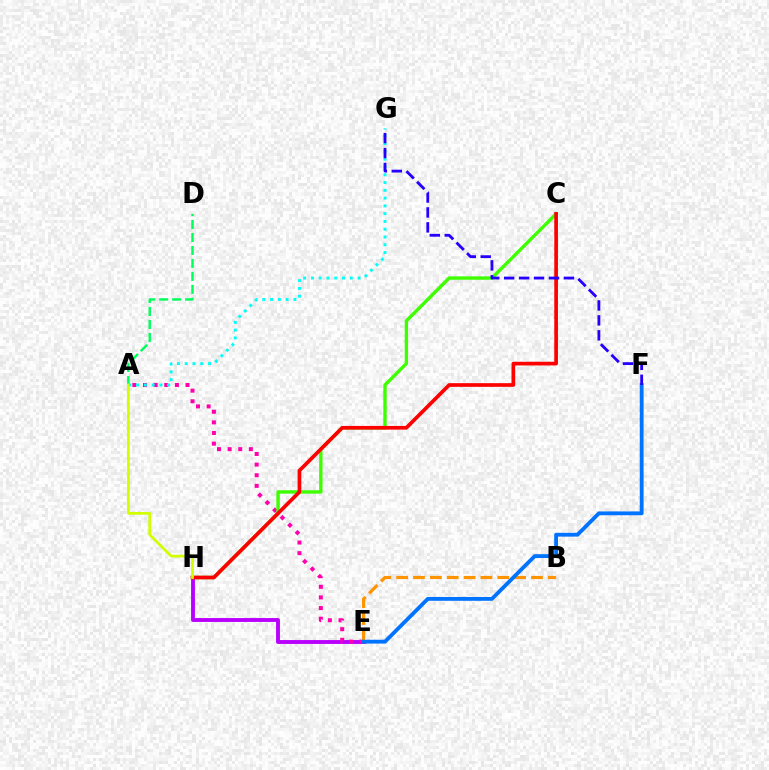{('E', 'H'): [{'color': '#b900ff', 'line_style': 'solid', 'thickness': 2.79}], ('A', 'E'): [{'color': '#ff00ac', 'line_style': 'dotted', 'thickness': 2.89}], ('A', 'G'): [{'color': '#00fff6', 'line_style': 'dotted', 'thickness': 2.11}], ('B', 'E'): [{'color': '#ff9400', 'line_style': 'dashed', 'thickness': 2.29}], ('C', 'H'): [{'color': '#3dff00', 'line_style': 'solid', 'thickness': 2.43}, {'color': '#ff0000', 'line_style': 'solid', 'thickness': 2.65}], ('E', 'F'): [{'color': '#0074ff', 'line_style': 'solid', 'thickness': 2.76}], ('A', 'D'): [{'color': '#00ff5c', 'line_style': 'dashed', 'thickness': 1.76}], ('A', 'H'): [{'color': '#d1ff00', 'line_style': 'solid', 'thickness': 1.96}], ('F', 'G'): [{'color': '#2500ff', 'line_style': 'dashed', 'thickness': 2.03}]}